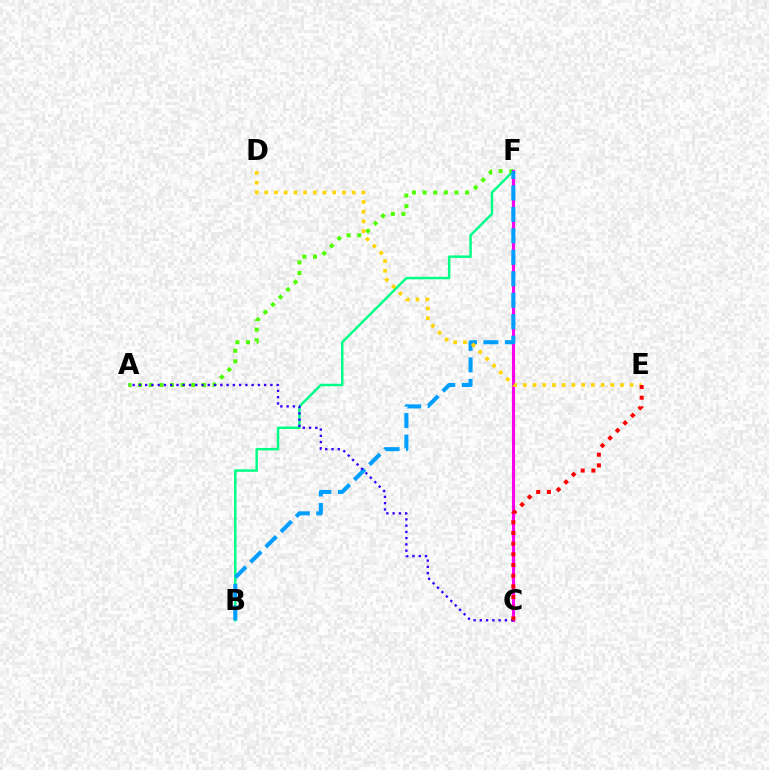{('B', 'F'): [{'color': '#00ff86', 'line_style': 'solid', 'thickness': 1.78}, {'color': '#009eff', 'line_style': 'dashed', 'thickness': 2.92}], ('A', 'F'): [{'color': '#4fff00', 'line_style': 'dotted', 'thickness': 2.89}], ('C', 'F'): [{'color': '#ff00ed', 'line_style': 'solid', 'thickness': 2.23}], ('A', 'C'): [{'color': '#3700ff', 'line_style': 'dotted', 'thickness': 1.7}], ('D', 'E'): [{'color': '#ffd500', 'line_style': 'dotted', 'thickness': 2.64}], ('C', 'E'): [{'color': '#ff0000', 'line_style': 'dotted', 'thickness': 2.9}]}